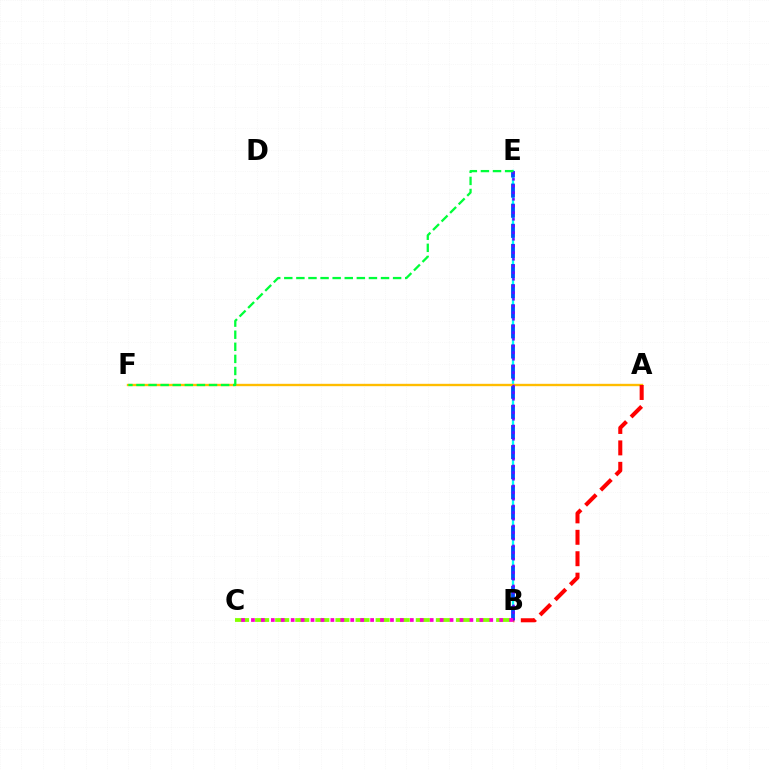{('B', 'C'): [{'color': '#84ff00', 'line_style': 'dashed', 'thickness': 2.73}, {'color': '#ff00cf', 'line_style': 'dotted', 'thickness': 2.7}], ('B', 'E'): [{'color': '#00fff6', 'line_style': 'solid', 'thickness': 1.69}, {'color': '#004bff', 'line_style': 'dashed', 'thickness': 2.73}, {'color': '#7200ff', 'line_style': 'dotted', 'thickness': 1.81}], ('A', 'F'): [{'color': '#ffbd00', 'line_style': 'solid', 'thickness': 1.71}], ('A', 'B'): [{'color': '#ff0000', 'line_style': 'dashed', 'thickness': 2.91}], ('E', 'F'): [{'color': '#00ff39', 'line_style': 'dashed', 'thickness': 1.64}]}